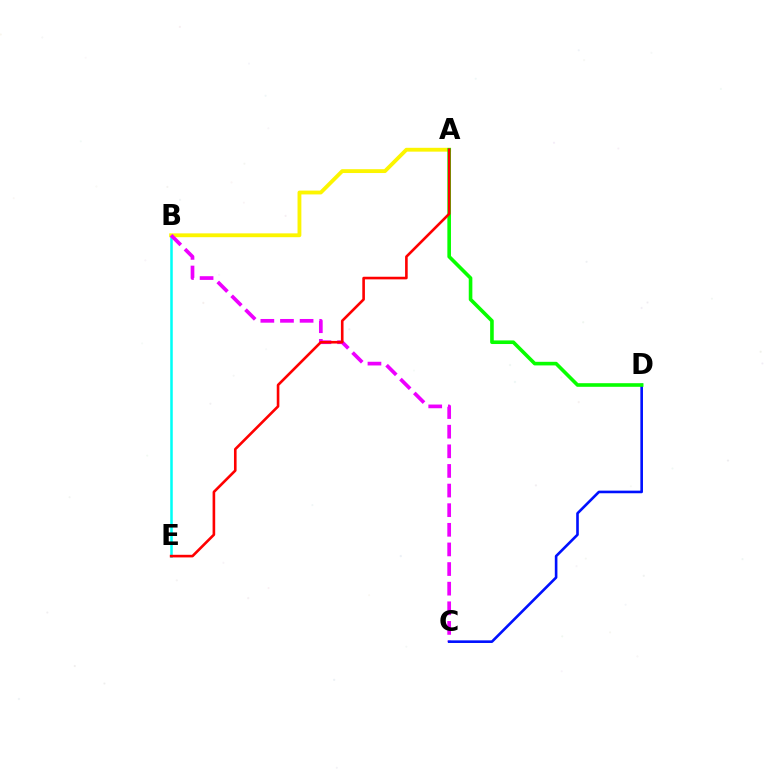{('B', 'E'): [{'color': '#00fff6', 'line_style': 'solid', 'thickness': 1.82}], ('A', 'B'): [{'color': '#fcf500', 'line_style': 'solid', 'thickness': 2.76}], ('B', 'C'): [{'color': '#ee00ff', 'line_style': 'dashed', 'thickness': 2.67}], ('C', 'D'): [{'color': '#0010ff', 'line_style': 'solid', 'thickness': 1.88}], ('A', 'D'): [{'color': '#08ff00', 'line_style': 'solid', 'thickness': 2.6}], ('A', 'E'): [{'color': '#ff0000', 'line_style': 'solid', 'thickness': 1.88}]}